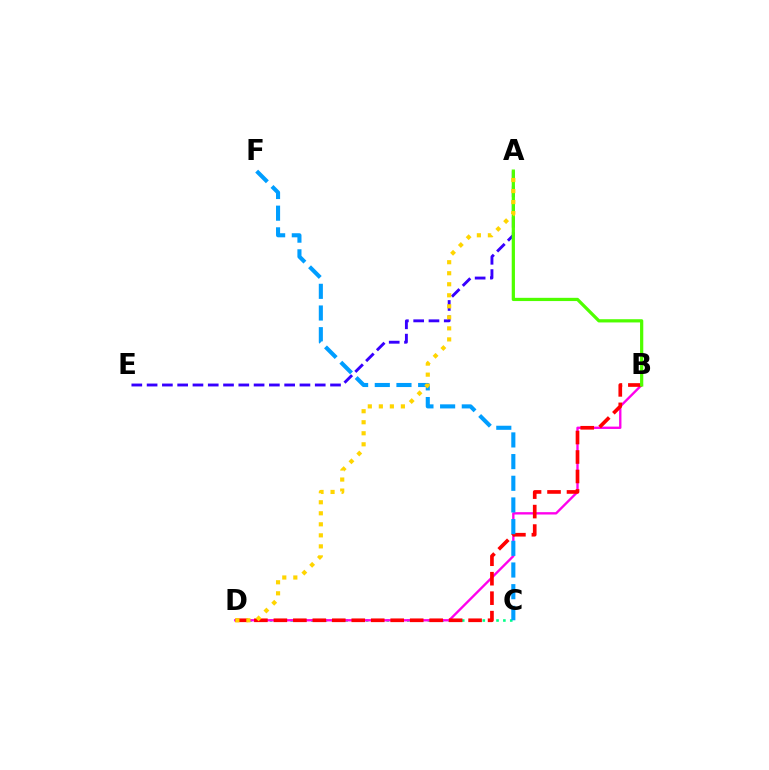{('C', 'D'): [{'color': '#00ff86', 'line_style': 'dotted', 'thickness': 1.86}], ('B', 'D'): [{'color': '#ff00ed', 'line_style': 'solid', 'thickness': 1.69}, {'color': '#ff0000', 'line_style': 'dashed', 'thickness': 2.65}], ('A', 'E'): [{'color': '#3700ff', 'line_style': 'dashed', 'thickness': 2.08}], ('C', 'F'): [{'color': '#009eff', 'line_style': 'dashed', 'thickness': 2.95}], ('A', 'B'): [{'color': '#4fff00', 'line_style': 'solid', 'thickness': 2.33}], ('A', 'D'): [{'color': '#ffd500', 'line_style': 'dotted', 'thickness': 3.0}]}